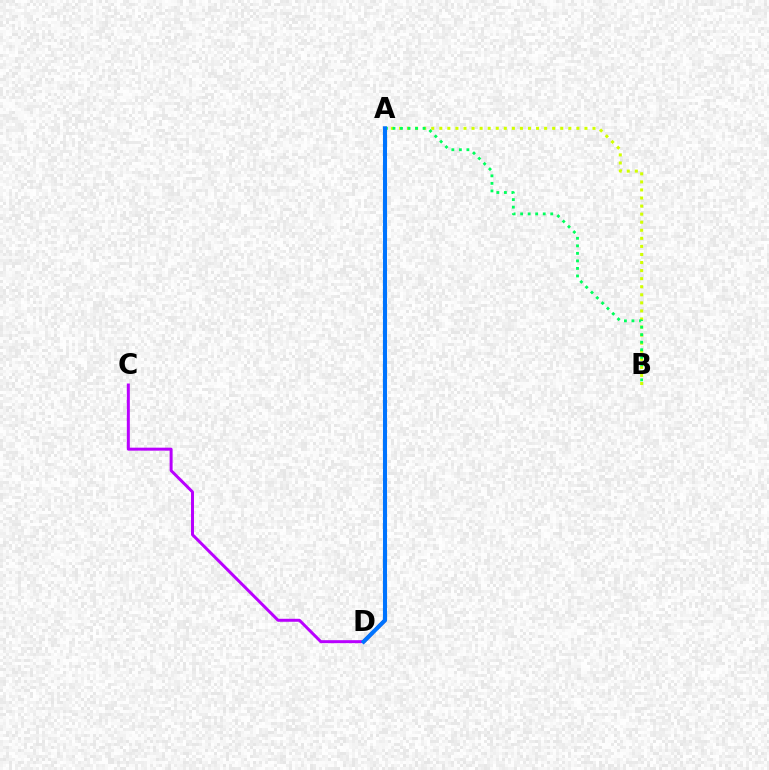{('A', 'B'): [{'color': '#d1ff00', 'line_style': 'dotted', 'thickness': 2.19}, {'color': '#00ff5c', 'line_style': 'dotted', 'thickness': 2.05}], ('C', 'D'): [{'color': '#b900ff', 'line_style': 'solid', 'thickness': 2.15}], ('A', 'D'): [{'color': '#ff0000', 'line_style': 'dashed', 'thickness': 2.45}, {'color': '#0074ff', 'line_style': 'solid', 'thickness': 2.93}]}